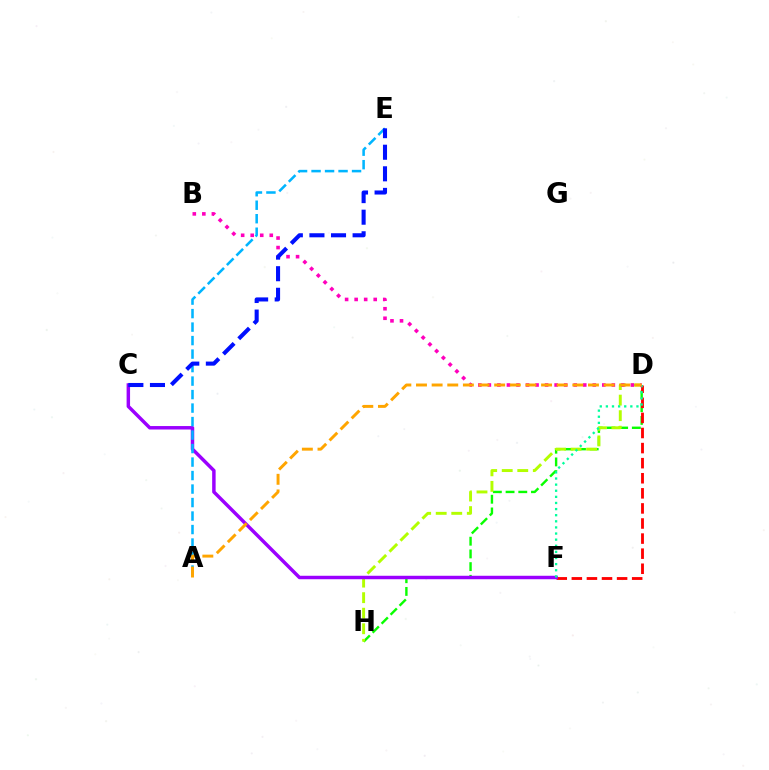{('D', 'H'): [{'color': '#08ff00', 'line_style': 'dashed', 'thickness': 1.73}, {'color': '#b3ff00', 'line_style': 'dashed', 'thickness': 2.11}], ('D', 'F'): [{'color': '#ff0000', 'line_style': 'dashed', 'thickness': 2.05}, {'color': '#00ff9d', 'line_style': 'dotted', 'thickness': 1.66}], ('C', 'F'): [{'color': '#9b00ff', 'line_style': 'solid', 'thickness': 2.49}], ('A', 'E'): [{'color': '#00b5ff', 'line_style': 'dashed', 'thickness': 1.83}], ('B', 'D'): [{'color': '#ff00bd', 'line_style': 'dotted', 'thickness': 2.59}], ('C', 'E'): [{'color': '#0010ff', 'line_style': 'dashed', 'thickness': 2.93}], ('A', 'D'): [{'color': '#ffa500', 'line_style': 'dashed', 'thickness': 2.12}]}